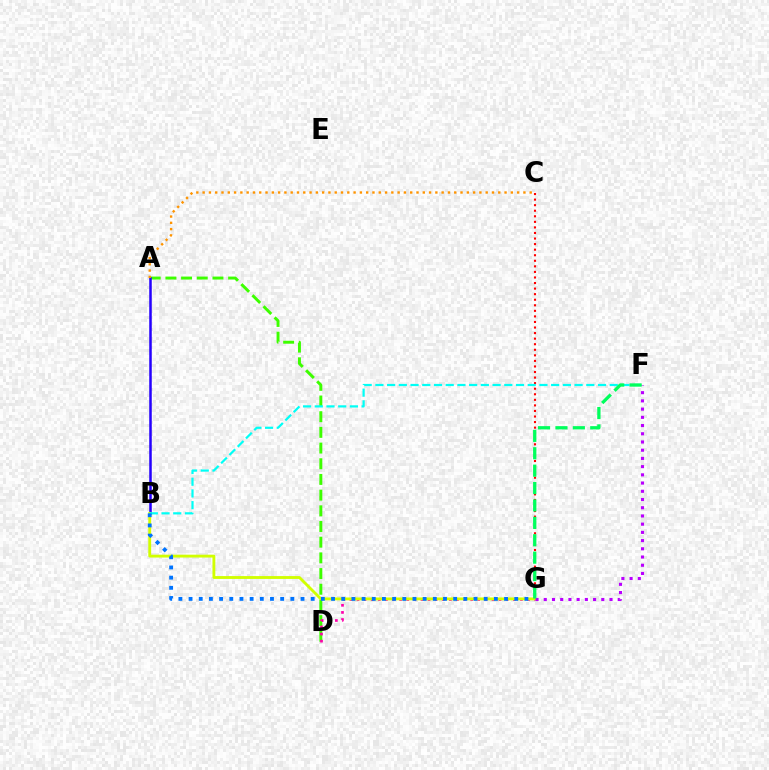{('A', 'D'): [{'color': '#3dff00', 'line_style': 'dashed', 'thickness': 2.13}], ('D', 'G'): [{'color': '#ff00ac', 'line_style': 'dotted', 'thickness': 1.93}], ('A', 'B'): [{'color': '#2500ff', 'line_style': 'solid', 'thickness': 1.81}], ('C', 'G'): [{'color': '#ff0000', 'line_style': 'dotted', 'thickness': 1.51}], ('B', 'G'): [{'color': '#d1ff00', 'line_style': 'solid', 'thickness': 2.05}, {'color': '#0074ff', 'line_style': 'dotted', 'thickness': 2.77}], ('B', 'F'): [{'color': '#00fff6', 'line_style': 'dashed', 'thickness': 1.59}], ('F', 'G'): [{'color': '#b900ff', 'line_style': 'dotted', 'thickness': 2.23}, {'color': '#00ff5c', 'line_style': 'dashed', 'thickness': 2.36}], ('A', 'C'): [{'color': '#ff9400', 'line_style': 'dotted', 'thickness': 1.71}]}